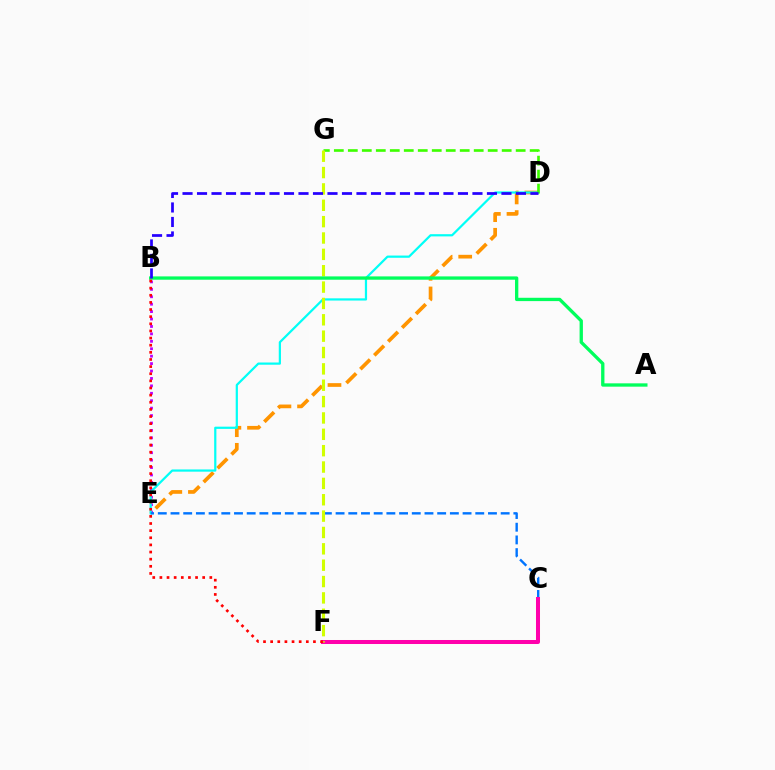{('D', 'E'): [{'color': '#ff9400', 'line_style': 'dashed', 'thickness': 2.67}, {'color': '#00fff6', 'line_style': 'solid', 'thickness': 1.59}], ('B', 'E'): [{'color': '#b900ff', 'line_style': 'dotted', 'thickness': 2.02}], ('C', 'E'): [{'color': '#0074ff', 'line_style': 'dashed', 'thickness': 1.73}], ('C', 'F'): [{'color': '#ff00ac', 'line_style': 'solid', 'thickness': 2.89}], ('D', 'G'): [{'color': '#3dff00', 'line_style': 'dashed', 'thickness': 1.9}], ('F', 'G'): [{'color': '#d1ff00', 'line_style': 'dashed', 'thickness': 2.22}], ('A', 'B'): [{'color': '#00ff5c', 'line_style': 'solid', 'thickness': 2.39}], ('B', 'F'): [{'color': '#ff0000', 'line_style': 'dotted', 'thickness': 1.94}], ('B', 'D'): [{'color': '#2500ff', 'line_style': 'dashed', 'thickness': 1.97}]}